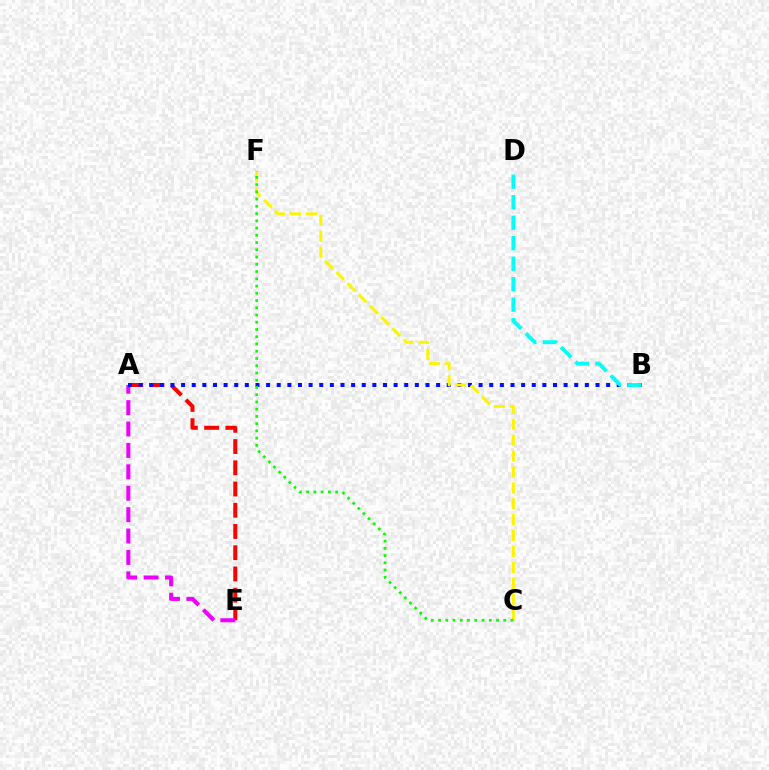{('A', 'E'): [{'color': '#ff0000', 'line_style': 'dashed', 'thickness': 2.88}, {'color': '#ee00ff', 'line_style': 'dashed', 'thickness': 2.91}], ('A', 'B'): [{'color': '#0010ff', 'line_style': 'dotted', 'thickness': 2.89}], ('B', 'D'): [{'color': '#00fff6', 'line_style': 'dashed', 'thickness': 2.78}], ('C', 'F'): [{'color': '#fcf500', 'line_style': 'dashed', 'thickness': 2.16}, {'color': '#08ff00', 'line_style': 'dotted', 'thickness': 1.97}]}